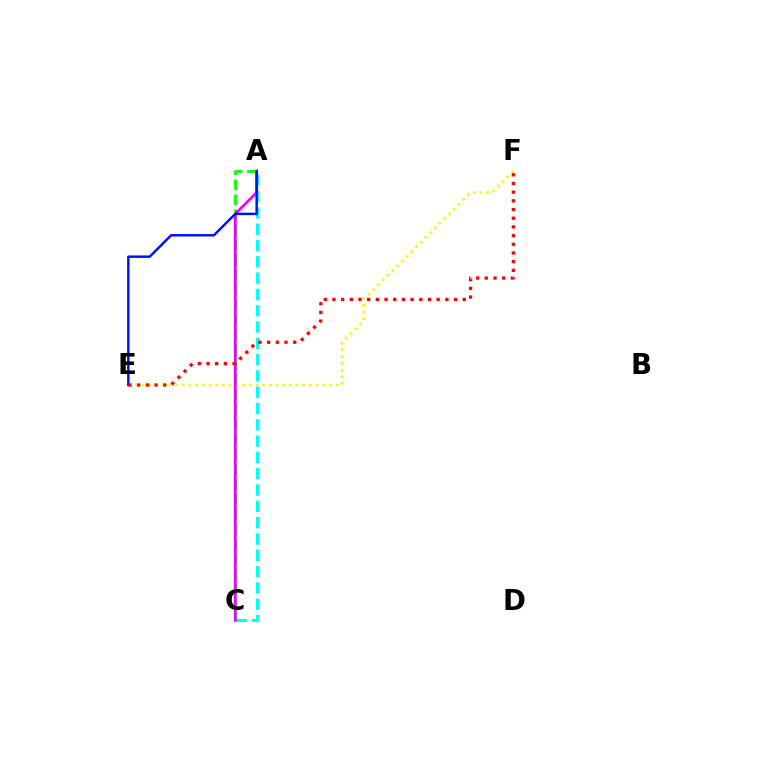{('A', 'C'): [{'color': '#08ff00', 'line_style': 'dashed', 'thickness': 2.04}, {'color': '#00fff6', 'line_style': 'dashed', 'thickness': 2.21}, {'color': '#ee00ff', 'line_style': 'solid', 'thickness': 2.0}], ('E', 'F'): [{'color': '#fcf500', 'line_style': 'dotted', 'thickness': 1.82}, {'color': '#ff0000', 'line_style': 'dotted', 'thickness': 2.36}], ('A', 'E'): [{'color': '#0010ff', 'line_style': 'solid', 'thickness': 1.77}]}